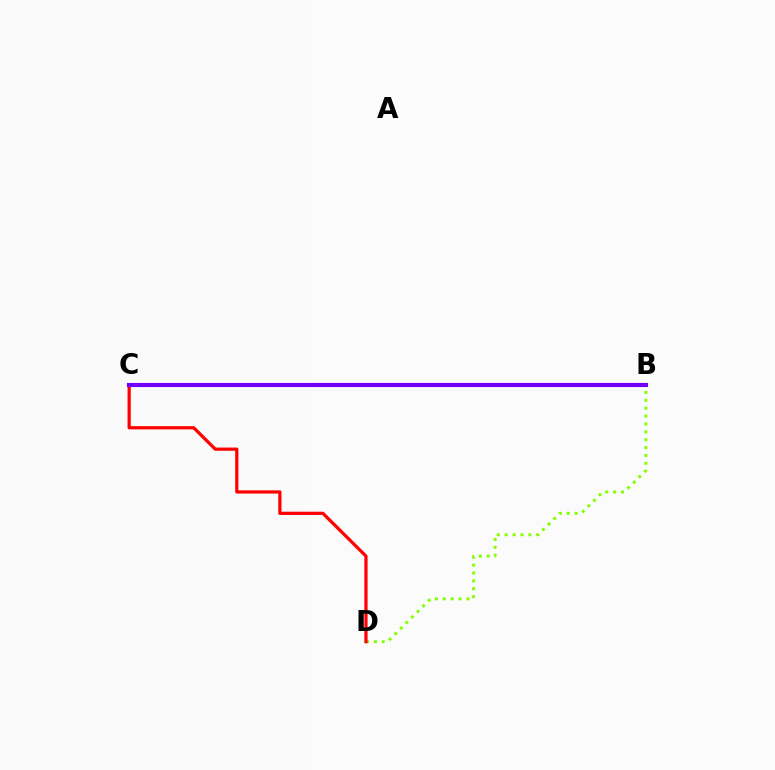{('B', 'D'): [{'color': '#84ff00', 'line_style': 'dotted', 'thickness': 2.14}], ('C', 'D'): [{'color': '#ff0000', 'line_style': 'solid', 'thickness': 2.32}], ('B', 'C'): [{'color': '#00fff6', 'line_style': 'solid', 'thickness': 2.53}, {'color': '#7200ff', 'line_style': 'solid', 'thickness': 2.97}]}